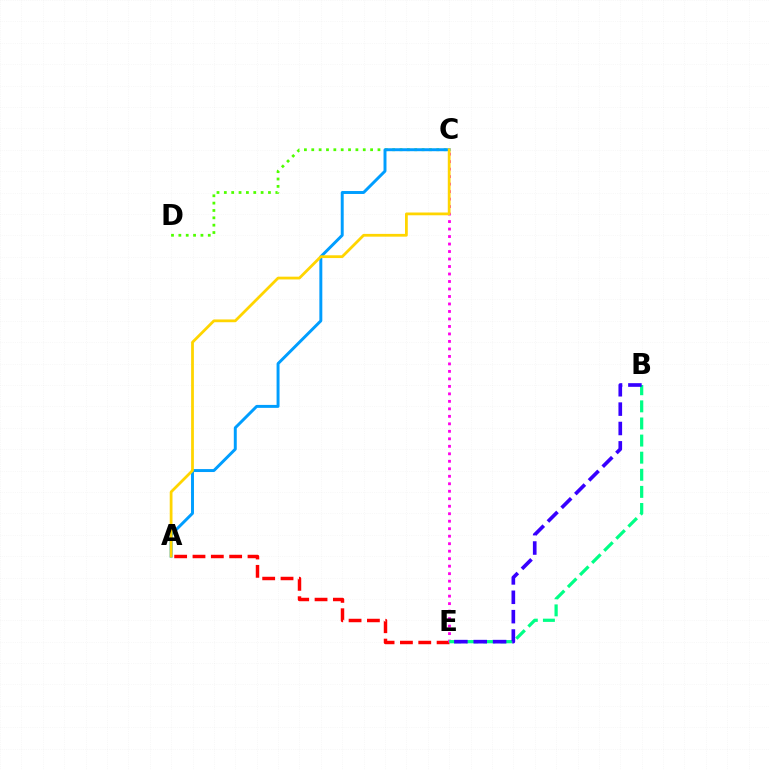{('A', 'E'): [{'color': '#ff0000', 'line_style': 'dashed', 'thickness': 2.49}], ('C', 'D'): [{'color': '#4fff00', 'line_style': 'dotted', 'thickness': 2.0}], ('C', 'E'): [{'color': '#ff00ed', 'line_style': 'dotted', 'thickness': 2.04}], ('A', 'C'): [{'color': '#009eff', 'line_style': 'solid', 'thickness': 2.12}, {'color': '#ffd500', 'line_style': 'solid', 'thickness': 2.0}], ('B', 'E'): [{'color': '#00ff86', 'line_style': 'dashed', 'thickness': 2.32}, {'color': '#3700ff', 'line_style': 'dashed', 'thickness': 2.63}]}